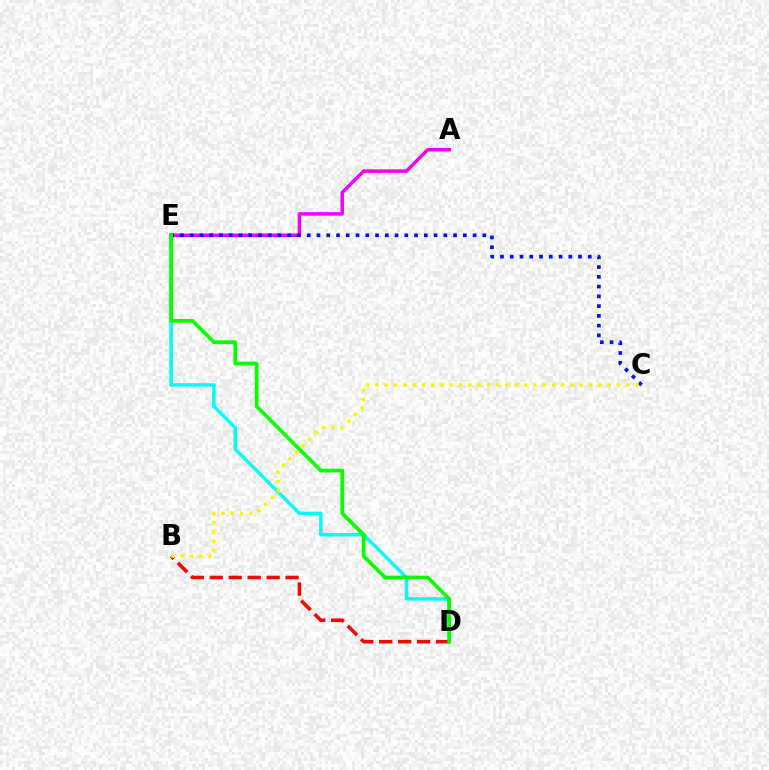{('D', 'E'): [{'color': '#00fff6', 'line_style': 'solid', 'thickness': 2.51}, {'color': '#08ff00', 'line_style': 'solid', 'thickness': 2.69}], ('A', 'E'): [{'color': '#ee00ff', 'line_style': 'solid', 'thickness': 2.52}], ('B', 'D'): [{'color': '#ff0000', 'line_style': 'dashed', 'thickness': 2.58}], ('C', 'E'): [{'color': '#0010ff', 'line_style': 'dotted', 'thickness': 2.65}], ('B', 'C'): [{'color': '#fcf500', 'line_style': 'dotted', 'thickness': 2.52}]}